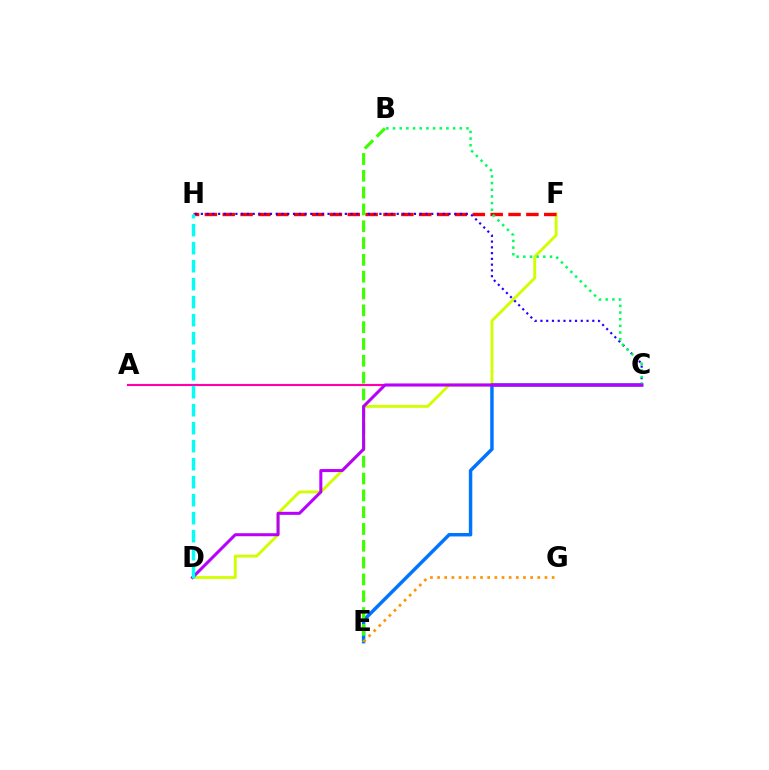{('D', 'F'): [{'color': '#d1ff00', 'line_style': 'solid', 'thickness': 2.06}], ('C', 'E'): [{'color': '#0074ff', 'line_style': 'solid', 'thickness': 2.49}], ('F', 'H'): [{'color': '#ff0000', 'line_style': 'dashed', 'thickness': 2.43}], ('C', 'H'): [{'color': '#2500ff', 'line_style': 'dotted', 'thickness': 1.56}], ('B', 'E'): [{'color': '#3dff00', 'line_style': 'dashed', 'thickness': 2.28}], ('A', 'C'): [{'color': '#ff00ac', 'line_style': 'solid', 'thickness': 1.55}], ('E', 'G'): [{'color': '#ff9400', 'line_style': 'dotted', 'thickness': 1.94}], ('B', 'C'): [{'color': '#00ff5c', 'line_style': 'dotted', 'thickness': 1.81}], ('C', 'D'): [{'color': '#b900ff', 'line_style': 'solid', 'thickness': 2.18}], ('D', 'H'): [{'color': '#00fff6', 'line_style': 'dashed', 'thickness': 2.45}]}